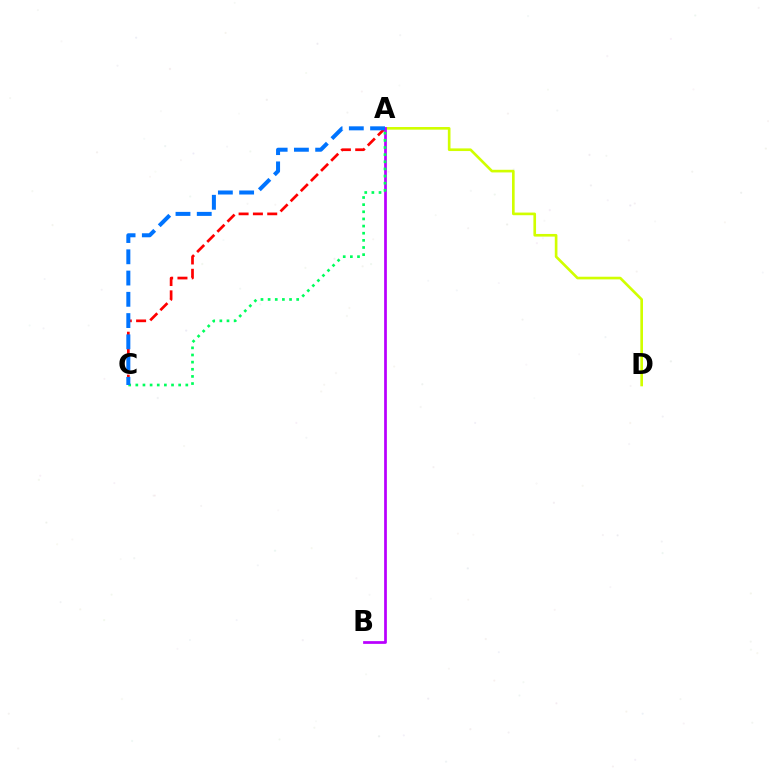{('A', 'D'): [{'color': '#d1ff00', 'line_style': 'solid', 'thickness': 1.91}], ('A', 'C'): [{'color': '#ff0000', 'line_style': 'dashed', 'thickness': 1.95}, {'color': '#00ff5c', 'line_style': 'dotted', 'thickness': 1.94}, {'color': '#0074ff', 'line_style': 'dashed', 'thickness': 2.89}], ('A', 'B'): [{'color': '#b900ff', 'line_style': 'solid', 'thickness': 1.97}]}